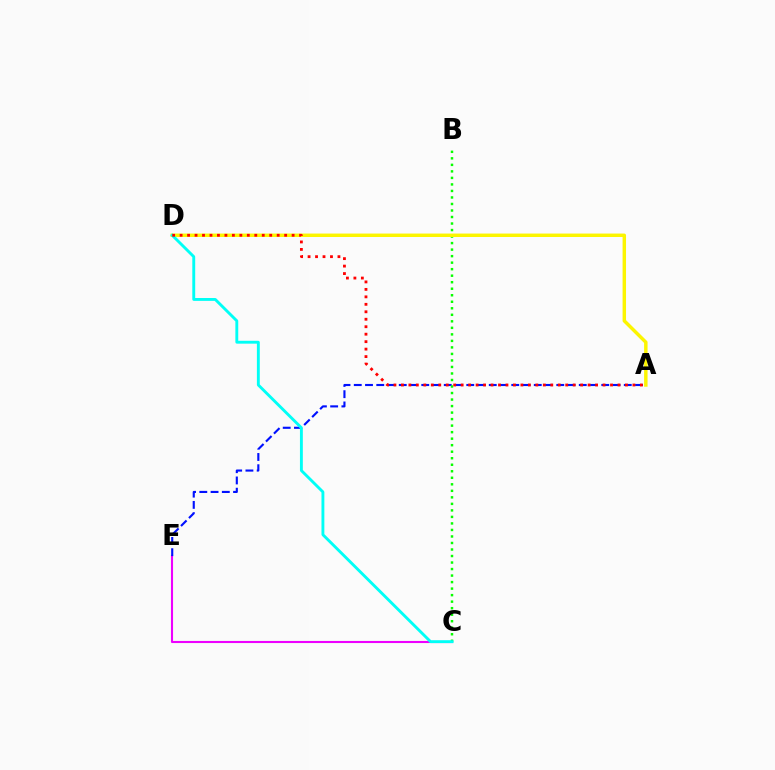{('C', 'E'): [{'color': '#ee00ff', 'line_style': 'solid', 'thickness': 1.51}], ('A', 'E'): [{'color': '#0010ff', 'line_style': 'dashed', 'thickness': 1.53}], ('B', 'C'): [{'color': '#08ff00', 'line_style': 'dotted', 'thickness': 1.77}], ('A', 'D'): [{'color': '#fcf500', 'line_style': 'solid', 'thickness': 2.48}, {'color': '#ff0000', 'line_style': 'dotted', 'thickness': 2.03}], ('C', 'D'): [{'color': '#00fff6', 'line_style': 'solid', 'thickness': 2.07}]}